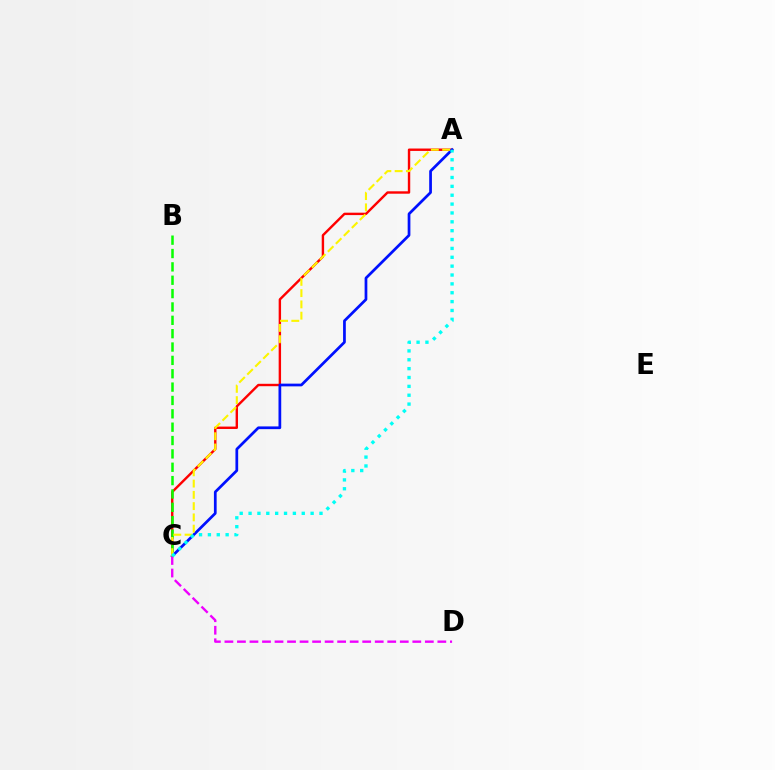{('A', 'C'): [{'color': '#ff0000', 'line_style': 'solid', 'thickness': 1.73}, {'color': '#0010ff', 'line_style': 'solid', 'thickness': 1.96}, {'color': '#fcf500', 'line_style': 'dashed', 'thickness': 1.53}, {'color': '#00fff6', 'line_style': 'dotted', 'thickness': 2.41}], ('C', 'D'): [{'color': '#ee00ff', 'line_style': 'dashed', 'thickness': 1.7}], ('B', 'C'): [{'color': '#08ff00', 'line_style': 'dashed', 'thickness': 1.81}]}